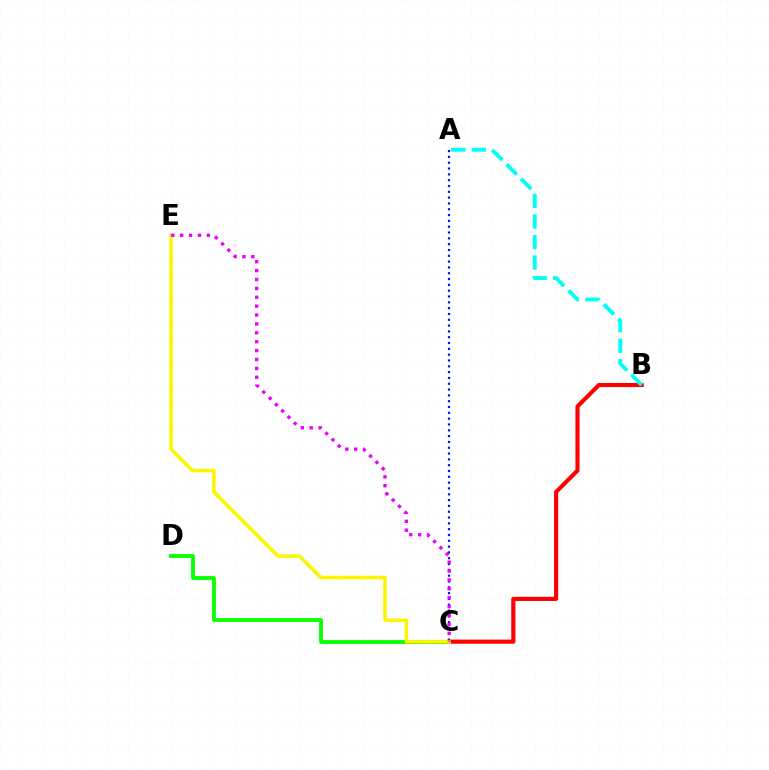{('B', 'C'): [{'color': '#ff0000', 'line_style': 'solid', 'thickness': 2.98}], ('A', 'C'): [{'color': '#0010ff', 'line_style': 'dotted', 'thickness': 1.58}], ('A', 'B'): [{'color': '#00fff6', 'line_style': 'dashed', 'thickness': 2.79}], ('C', 'D'): [{'color': '#08ff00', 'line_style': 'solid', 'thickness': 2.72}], ('C', 'E'): [{'color': '#fcf500', 'line_style': 'solid', 'thickness': 2.53}, {'color': '#ee00ff', 'line_style': 'dotted', 'thickness': 2.42}]}